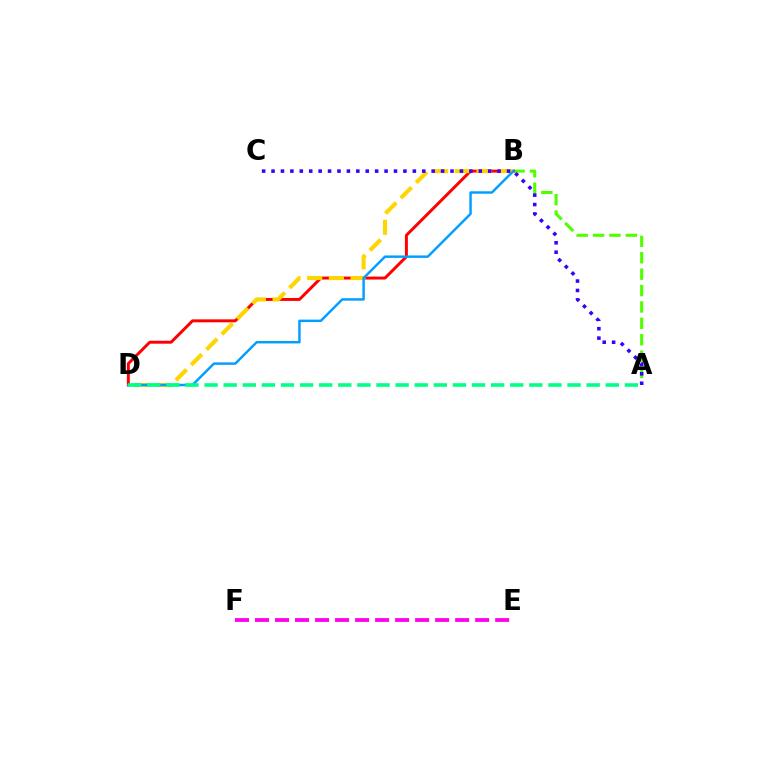{('A', 'B'): [{'color': '#4fff00', 'line_style': 'dashed', 'thickness': 2.23}], ('E', 'F'): [{'color': '#ff00ed', 'line_style': 'dashed', 'thickness': 2.72}], ('B', 'D'): [{'color': '#ff0000', 'line_style': 'solid', 'thickness': 2.13}, {'color': '#ffd500', 'line_style': 'dashed', 'thickness': 2.95}, {'color': '#009eff', 'line_style': 'solid', 'thickness': 1.76}], ('A', 'C'): [{'color': '#3700ff', 'line_style': 'dotted', 'thickness': 2.56}], ('A', 'D'): [{'color': '#00ff86', 'line_style': 'dashed', 'thickness': 2.6}]}